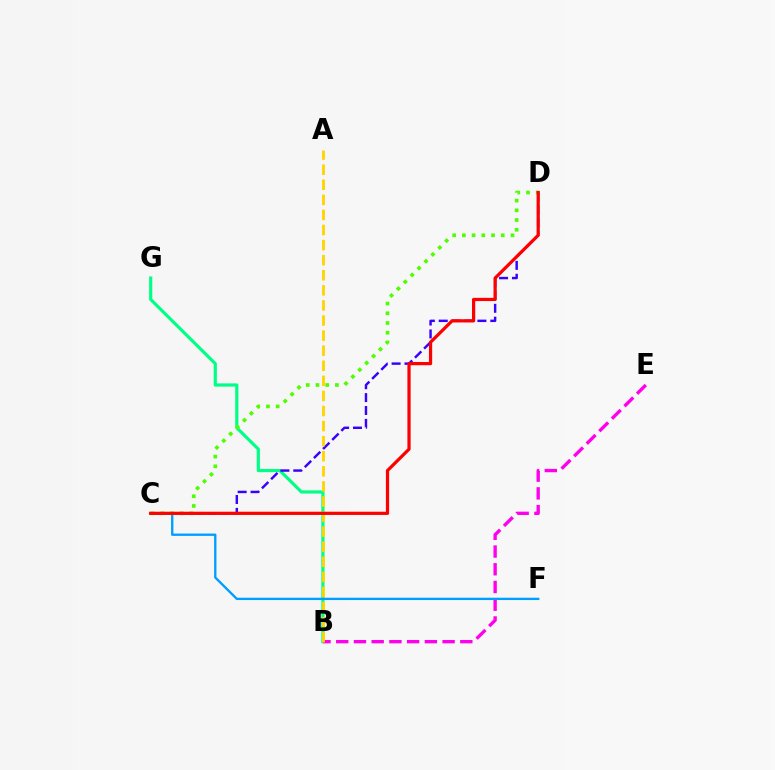{('B', 'G'): [{'color': '#00ff86', 'line_style': 'solid', 'thickness': 2.29}], ('B', 'E'): [{'color': '#ff00ed', 'line_style': 'dashed', 'thickness': 2.41}], ('C', 'F'): [{'color': '#009eff', 'line_style': 'solid', 'thickness': 1.68}], ('C', 'D'): [{'color': '#3700ff', 'line_style': 'dashed', 'thickness': 1.75}, {'color': '#4fff00', 'line_style': 'dotted', 'thickness': 2.64}, {'color': '#ff0000', 'line_style': 'solid', 'thickness': 2.32}], ('A', 'B'): [{'color': '#ffd500', 'line_style': 'dashed', 'thickness': 2.05}]}